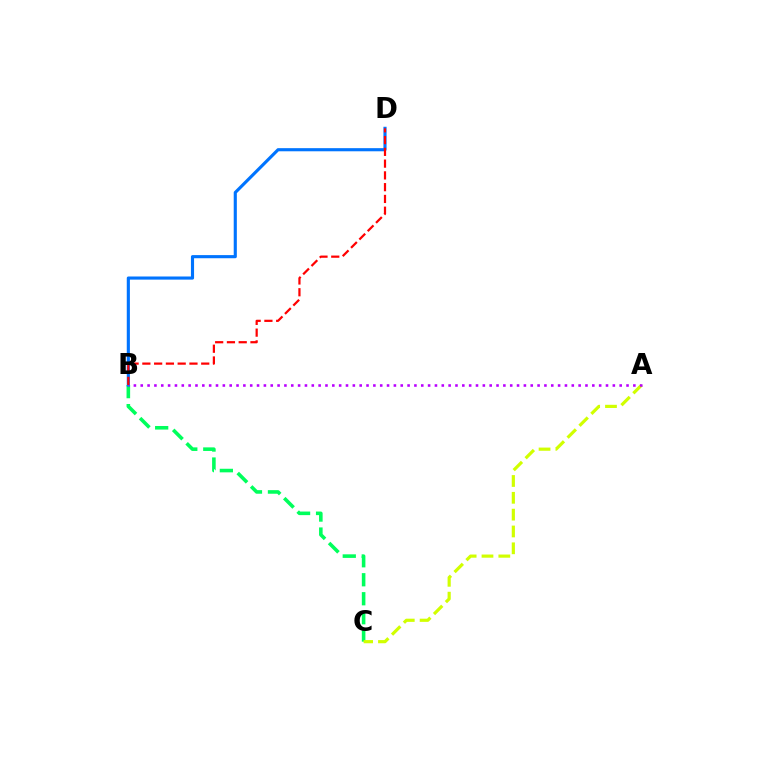{('B', 'C'): [{'color': '#00ff5c', 'line_style': 'dashed', 'thickness': 2.58}], ('A', 'C'): [{'color': '#d1ff00', 'line_style': 'dashed', 'thickness': 2.29}], ('B', 'D'): [{'color': '#0074ff', 'line_style': 'solid', 'thickness': 2.25}, {'color': '#ff0000', 'line_style': 'dashed', 'thickness': 1.6}], ('A', 'B'): [{'color': '#b900ff', 'line_style': 'dotted', 'thickness': 1.86}]}